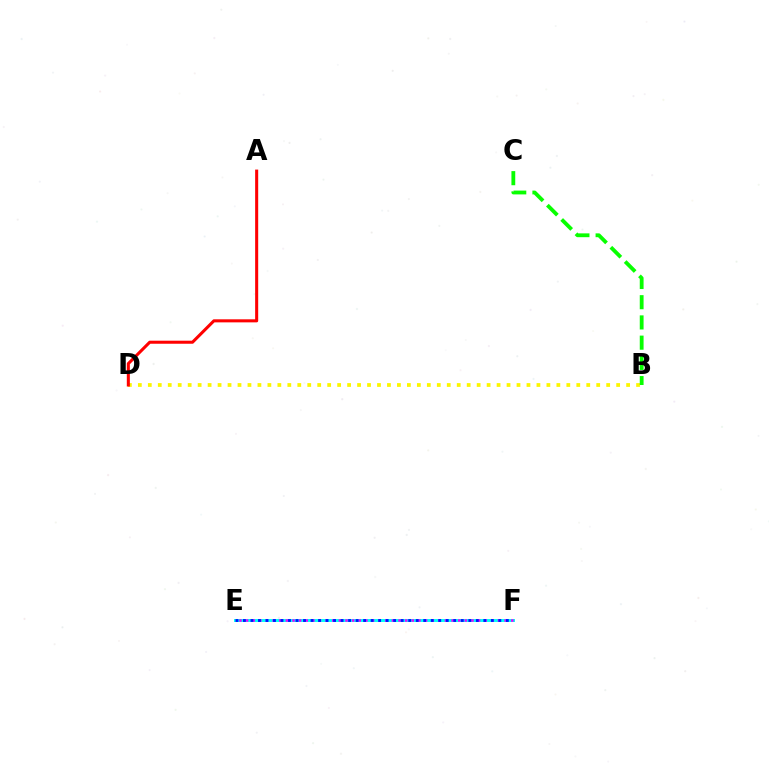{('E', 'F'): [{'color': '#00fff6', 'line_style': 'solid', 'thickness': 2.12}, {'color': '#ee00ff', 'line_style': 'dotted', 'thickness': 1.8}, {'color': '#0010ff', 'line_style': 'dotted', 'thickness': 2.04}], ('B', 'D'): [{'color': '#fcf500', 'line_style': 'dotted', 'thickness': 2.71}], ('B', 'C'): [{'color': '#08ff00', 'line_style': 'dashed', 'thickness': 2.75}], ('A', 'D'): [{'color': '#ff0000', 'line_style': 'solid', 'thickness': 2.2}]}